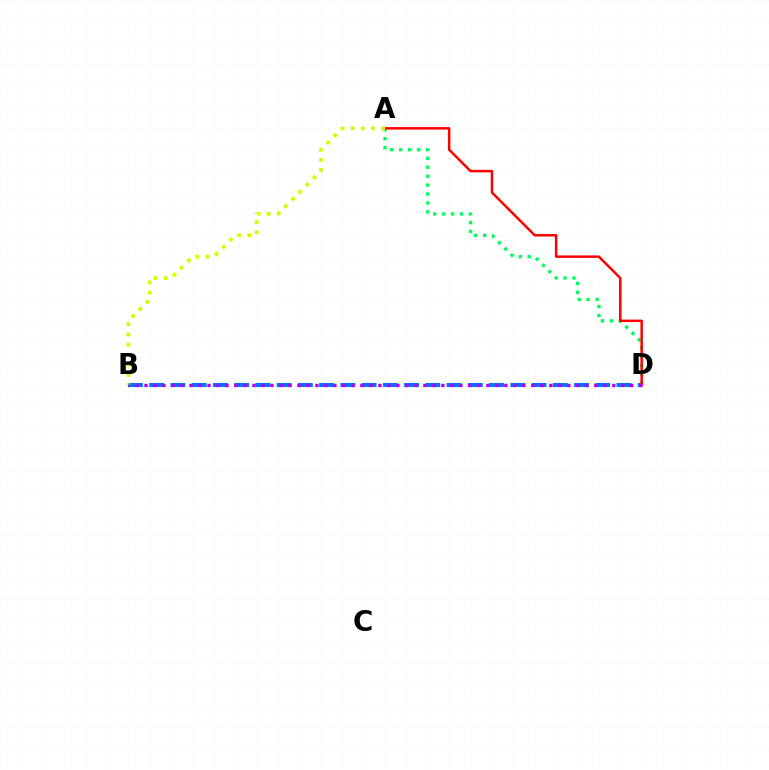{('B', 'D'): [{'color': '#0074ff', 'line_style': 'dashed', 'thickness': 2.89}, {'color': '#b900ff', 'line_style': 'dotted', 'thickness': 2.44}], ('A', 'D'): [{'color': '#00ff5c', 'line_style': 'dotted', 'thickness': 2.42}, {'color': '#ff0000', 'line_style': 'solid', 'thickness': 1.79}], ('A', 'B'): [{'color': '#d1ff00', 'line_style': 'dotted', 'thickness': 2.76}]}